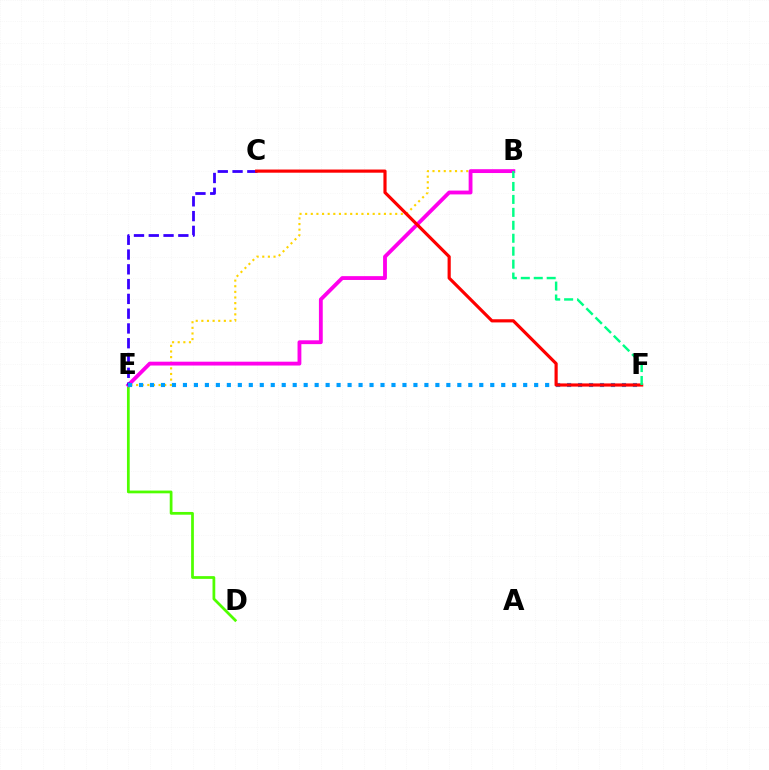{('B', 'E'): [{'color': '#ffd500', 'line_style': 'dotted', 'thickness': 1.53}, {'color': '#ff00ed', 'line_style': 'solid', 'thickness': 2.76}], ('D', 'E'): [{'color': '#4fff00', 'line_style': 'solid', 'thickness': 1.98}], ('C', 'E'): [{'color': '#3700ff', 'line_style': 'dashed', 'thickness': 2.01}], ('E', 'F'): [{'color': '#009eff', 'line_style': 'dotted', 'thickness': 2.98}], ('C', 'F'): [{'color': '#ff0000', 'line_style': 'solid', 'thickness': 2.28}], ('B', 'F'): [{'color': '#00ff86', 'line_style': 'dashed', 'thickness': 1.76}]}